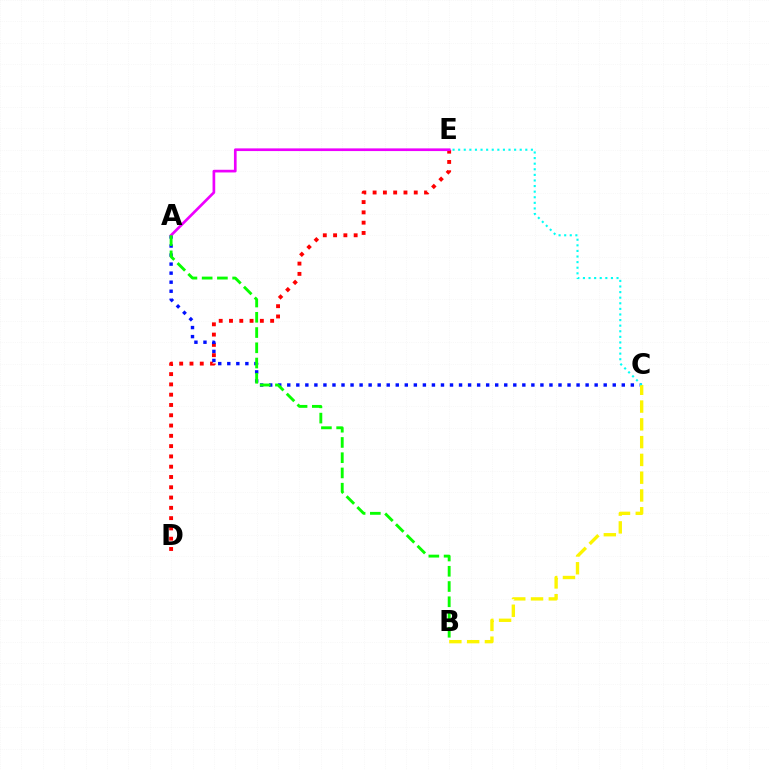{('D', 'E'): [{'color': '#ff0000', 'line_style': 'dotted', 'thickness': 2.79}], ('A', 'C'): [{'color': '#0010ff', 'line_style': 'dotted', 'thickness': 2.46}], ('B', 'C'): [{'color': '#fcf500', 'line_style': 'dashed', 'thickness': 2.41}], ('C', 'E'): [{'color': '#00fff6', 'line_style': 'dotted', 'thickness': 1.52}], ('A', 'E'): [{'color': '#ee00ff', 'line_style': 'solid', 'thickness': 1.93}], ('A', 'B'): [{'color': '#08ff00', 'line_style': 'dashed', 'thickness': 2.07}]}